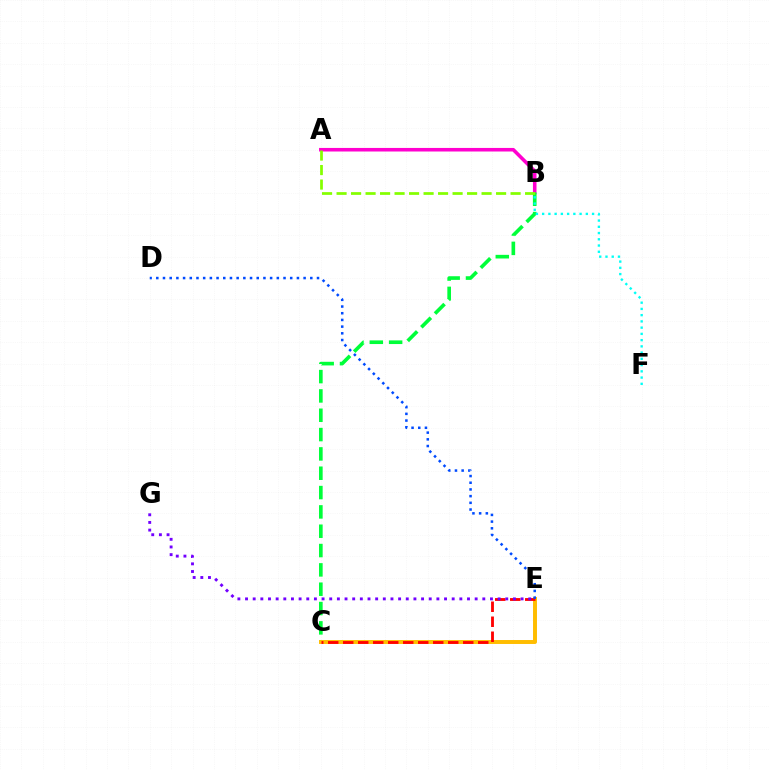{('A', 'B'): [{'color': '#ff00cf', 'line_style': 'solid', 'thickness': 2.57}, {'color': '#84ff00', 'line_style': 'dashed', 'thickness': 1.97}], ('B', 'C'): [{'color': '#00ff39', 'line_style': 'dashed', 'thickness': 2.63}], ('C', 'E'): [{'color': '#ffbd00', 'line_style': 'solid', 'thickness': 2.84}, {'color': '#ff0000', 'line_style': 'dashed', 'thickness': 2.04}], ('B', 'F'): [{'color': '#00fff6', 'line_style': 'dotted', 'thickness': 1.7}], ('D', 'E'): [{'color': '#004bff', 'line_style': 'dotted', 'thickness': 1.82}], ('E', 'G'): [{'color': '#7200ff', 'line_style': 'dotted', 'thickness': 2.08}]}